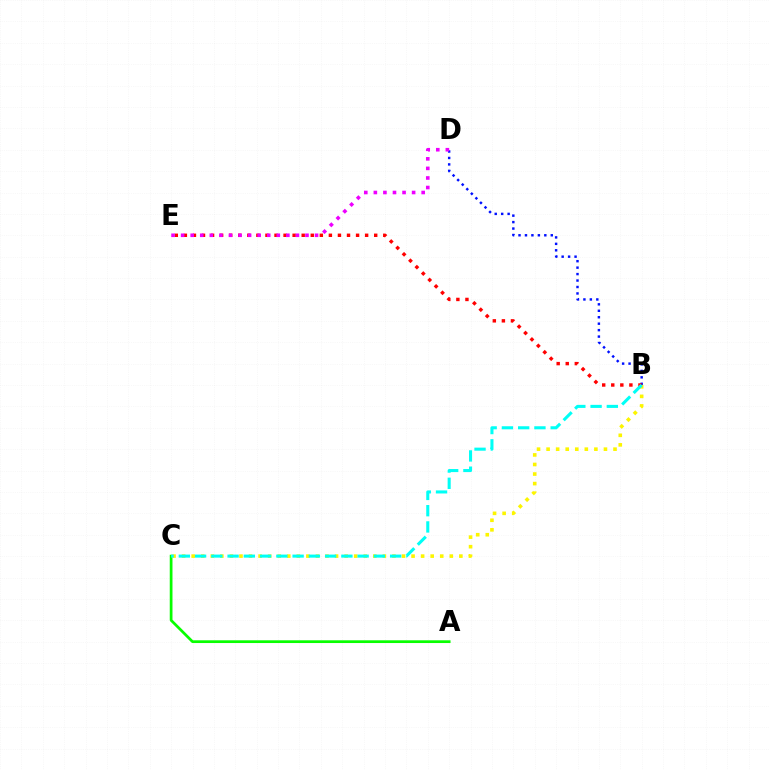{('A', 'C'): [{'color': '#08ff00', 'line_style': 'solid', 'thickness': 1.97}], ('B', 'D'): [{'color': '#0010ff', 'line_style': 'dotted', 'thickness': 1.75}], ('B', 'E'): [{'color': '#ff0000', 'line_style': 'dotted', 'thickness': 2.46}], ('B', 'C'): [{'color': '#fcf500', 'line_style': 'dotted', 'thickness': 2.6}, {'color': '#00fff6', 'line_style': 'dashed', 'thickness': 2.21}], ('D', 'E'): [{'color': '#ee00ff', 'line_style': 'dotted', 'thickness': 2.6}]}